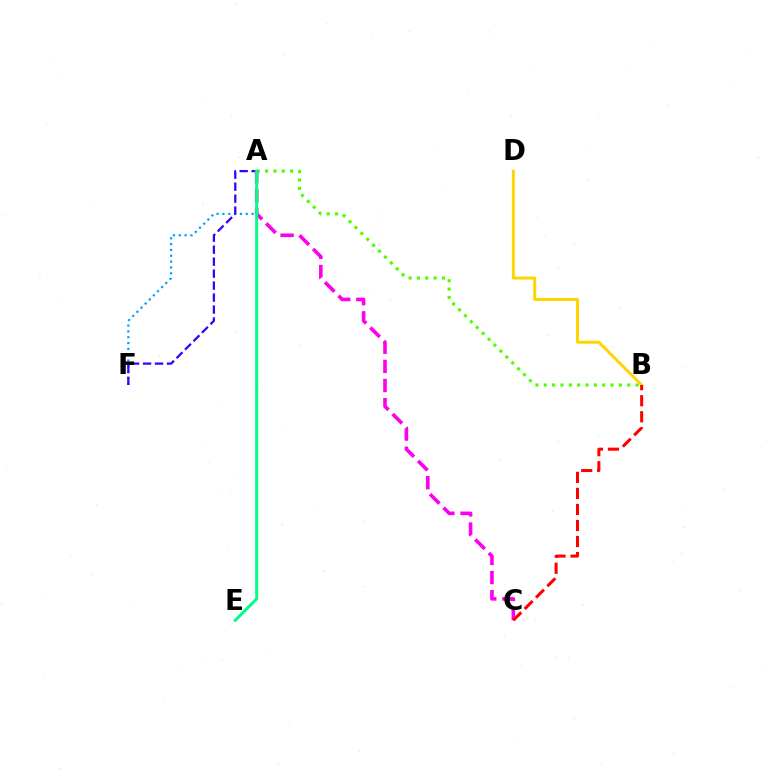{('A', 'F'): [{'color': '#009eff', 'line_style': 'dotted', 'thickness': 1.58}, {'color': '#3700ff', 'line_style': 'dashed', 'thickness': 1.63}], ('A', 'B'): [{'color': '#4fff00', 'line_style': 'dotted', 'thickness': 2.27}], ('A', 'C'): [{'color': '#ff00ed', 'line_style': 'dashed', 'thickness': 2.6}], ('B', 'D'): [{'color': '#ffd500', 'line_style': 'solid', 'thickness': 2.15}], ('A', 'E'): [{'color': '#00ff86', 'line_style': 'solid', 'thickness': 2.17}], ('B', 'C'): [{'color': '#ff0000', 'line_style': 'dashed', 'thickness': 2.18}]}